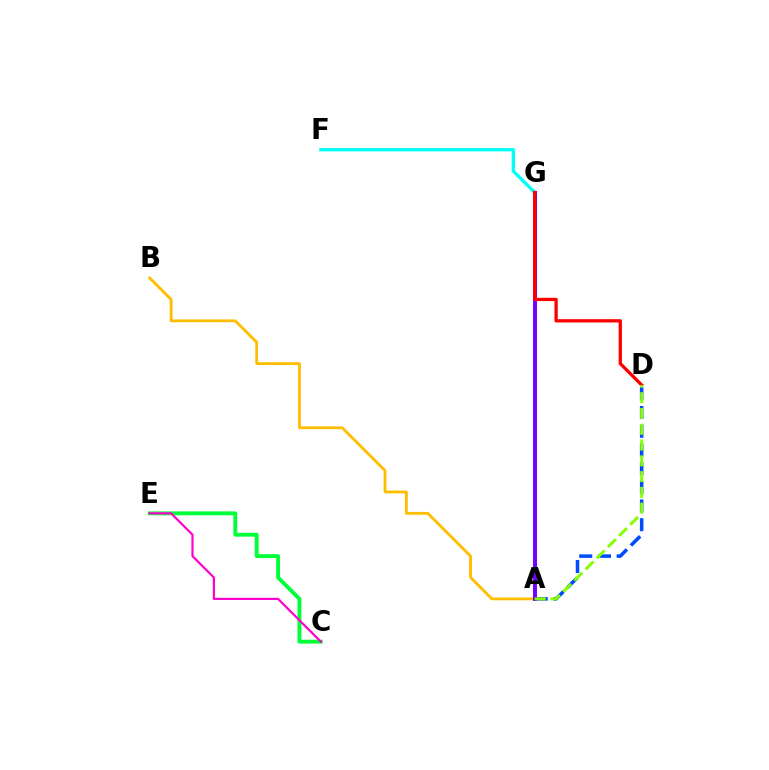{('A', 'B'): [{'color': '#ffbd00', 'line_style': 'solid', 'thickness': 2.04}], ('A', 'D'): [{'color': '#004bff', 'line_style': 'dashed', 'thickness': 2.54}, {'color': '#84ff00', 'line_style': 'dashed', 'thickness': 2.14}], ('F', 'G'): [{'color': '#00fff6', 'line_style': 'solid', 'thickness': 2.38}], ('A', 'G'): [{'color': '#7200ff', 'line_style': 'solid', 'thickness': 2.85}], ('C', 'E'): [{'color': '#00ff39', 'line_style': 'solid', 'thickness': 2.79}, {'color': '#ff00cf', 'line_style': 'solid', 'thickness': 1.58}], ('D', 'G'): [{'color': '#ff0000', 'line_style': 'solid', 'thickness': 2.38}]}